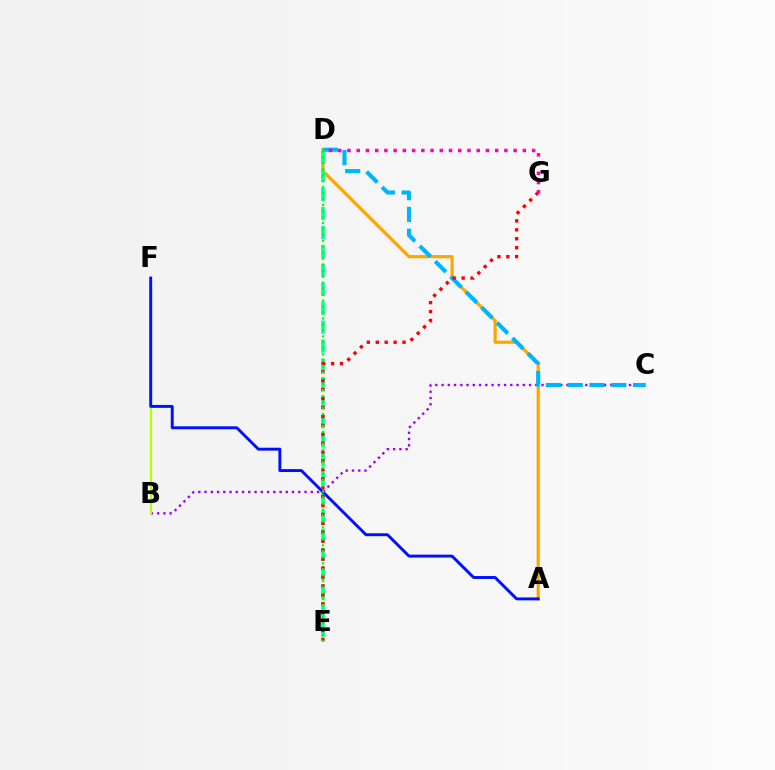{('A', 'D'): [{'color': '#ffa500', 'line_style': 'solid', 'thickness': 2.29}], ('B', 'C'): [{'color': '#9b00ff', 'line_style': 'dotted', 'thickness': 1.7}], ('B', 'F'): [{'color': '#b3ff00', 'line_style': 'solid', 'thickness': 1.57}], ('D', 'E'): [{'color': '#00ff9d', 'line_style': 'dashed', 'thickness': 2.57}, {'color': '#08ff00', 'line_style': 'dotted', 'thickness': 1.62}], ('C', 'D'): [{'color': '#00b5ff', 'line_style': 'dashed', 'thickness': 2.96}], ('A', 'F'): [{'color': '#0010ff', 'line_style': 'solid', 'thickness': 2.1}], ('E', 'G'): [{'color': '#ff0000', 'line_style': 'dotted', 'thickness': 2.42}], ('D', 'G'): [{'color': '#ff00bd', 'line_style': 'dotted', 'thickness': 2.51}]}